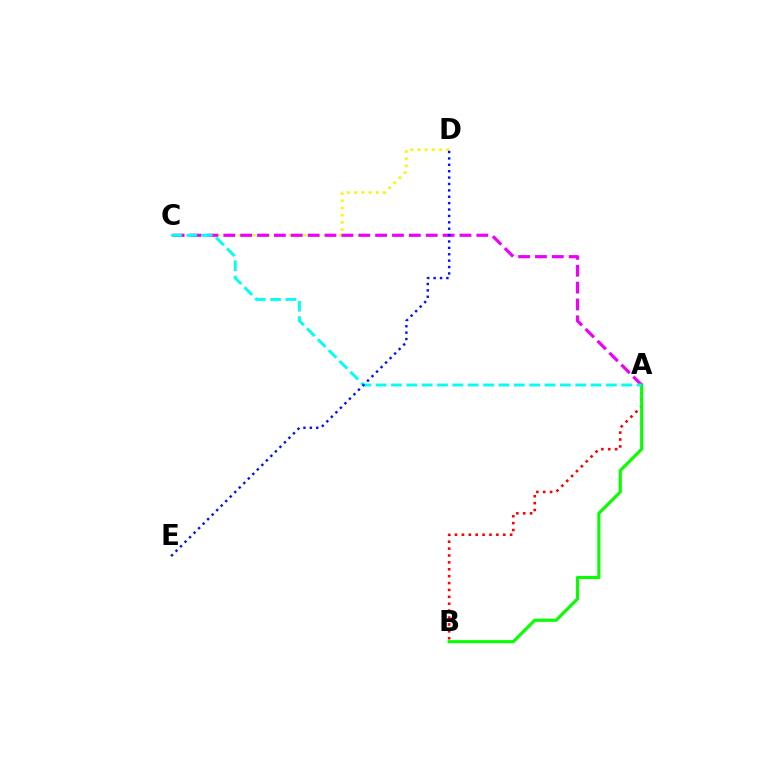{('A', 'B'): [{'color': '#ff0000', 'line_style': 'dotted', 'thickness': 1.87}, {'color': '#08ff00', 'line_style': 'solid', 'thickness': 2.25}], ('C', 'D'): [{'color': '#fcf500', 'line_style': 'dotted', 'thickness': 1.96}], ('A', 'C'): [{'color': '#ee00ff', 'line_style': 'dashed', 'thickness': 2.29}, {'color': '#00fff6', 'line_style': 'dashed', 'thickness': 2.09}], ('D', 'E'): [{'color': '#0010ff', 'line_style': 'dotted', 'thickness': 1.74}]}